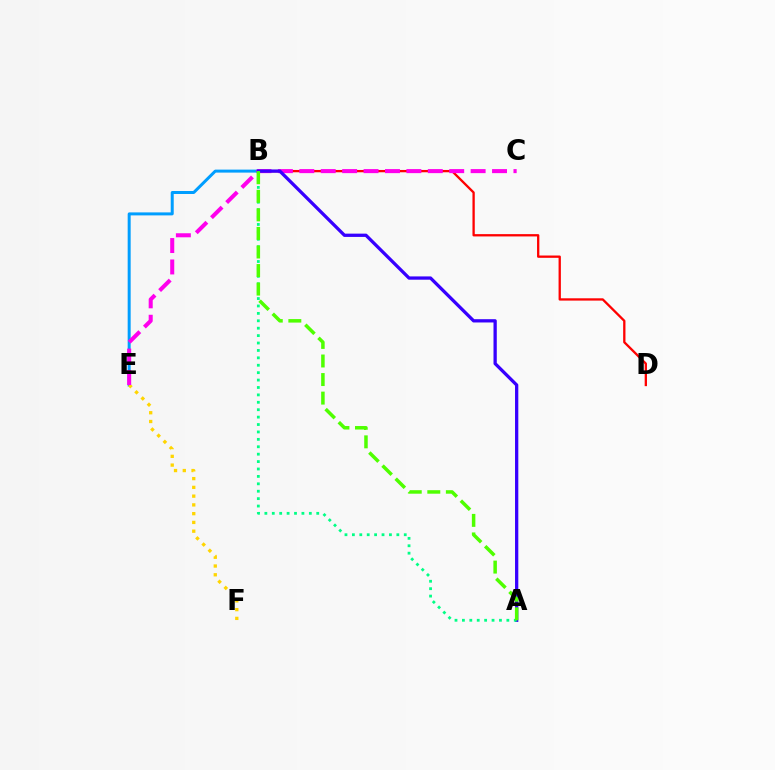{('B', 'E'): [{'color': '#009eff', 'line_style': 'solid', 'thickness': 2.15}], ('E', 'F'): [{'color': '#ffd500', 'line_style': 'dotted', 'thickness': 2.38}], ('B', 'D'): [{'color': '#ff0000', 'line_style': 'solid', 'thickness': 1.66}], ('C', 'E'): [{'color': '#ff00ed', 'line_style': 'dashed', 'thickness': 2.91}], ('A', 'B'): [{'color': '#3700ff', 'line_style': 'solid', 'thickness': 2.36}, {'color': '#00ff86', 'line_style': 'dotted', 'thickness': 2.01}, {'color': '#4fff00', 'line_style': 'dashed', 'thickness': 2.52}]}